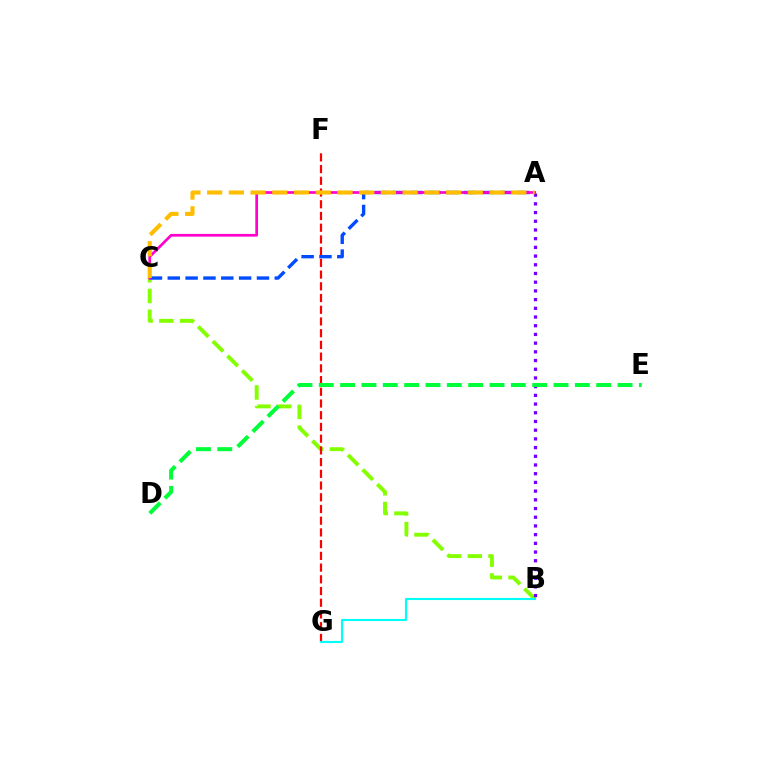{('B', 'C'): [{'color': '#84ff00', 'line_style': 'dashed', 'thickness': 2.82}], ('F', 'G'): [{'color': '#ff0000', 'line_style': 'dashed', 'thickness': 1.59}], ('A', 'C'): [{'color': '#004bff', 'line_style': 'dashed', 'thickness': 2.42}, {'color': '#ff00cf', 'line_style': 'solid', 'thickness': 1.95}, {'color': '#ffbd00', 'line_style': 'dashed', 'thickness': 2.95}], ('A', 'B'): [{'color': '#7200ff', 'line_style': 'dotted', 'thickness': 2.37}], ('D', 'E'): [{'color': '#00ff39', 'line_style': 'dashed', 'thickness': 2.9}], ('B', 'G'): [{'color': '#00fff6', 'line_style': 'solid', 'thickness': 1.52}]}